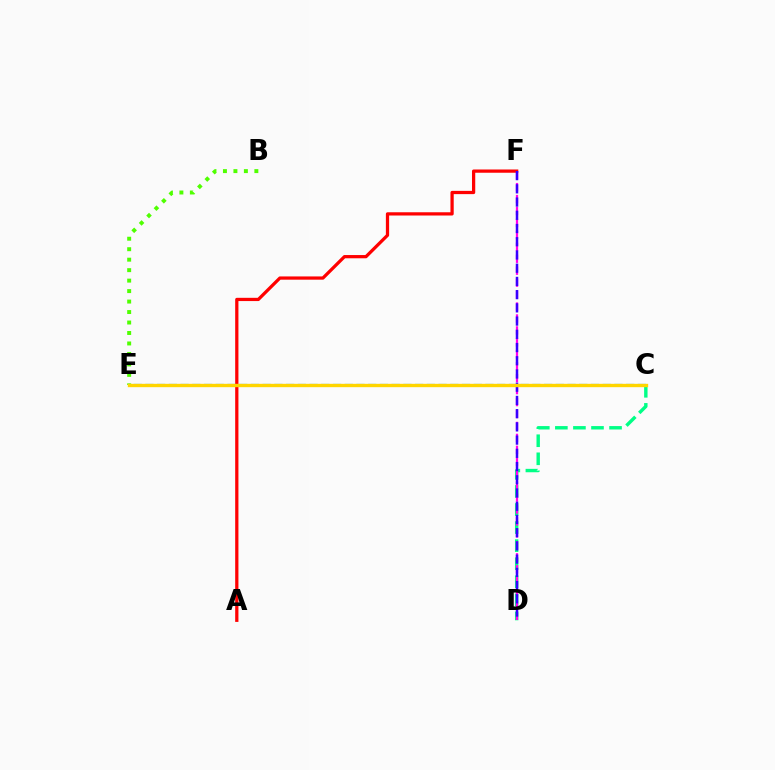{('C', 'D'): [{'color': '#00ff86', 'line_style': 'dashed', 'thickness': 2.45}], ('A', 'F'): [{'color': '#ff0000', 'line_style': 'solid', 'thickness': 2.34}], ('D', 'F'): [{'color': '#ff00ed', 'line_style': 'dashed', 'thickness': 1.62}, {'color': '#3700ff', 'line_style': 'dashed', 'thickness': 1.8}], ('B', 'E'): [{'color': '#4fff00', 'line_style': 'dotted', 'thickness': 2.85}], ('C', 'E'): [{'color': '#009eff', 'line_style': 'dashed', 'thickness': 1.59}, {'color': '#ffd500', 'line_style': 'solid', 'thickness': 2.41}]}